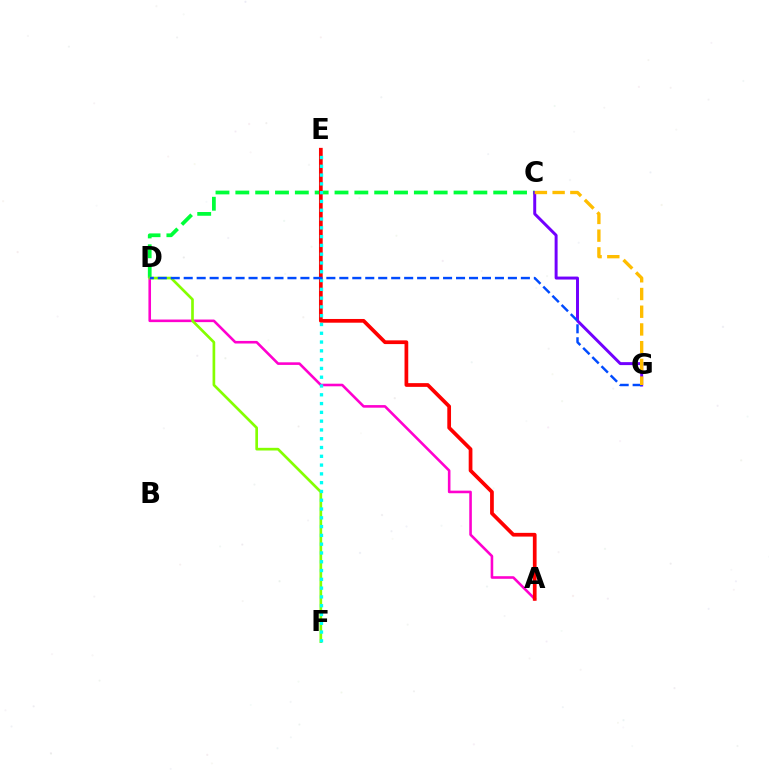{('A', 'D'): [{'color': '#ff00cf', 'line_style': 'solid', 'thickness': 1.87}], ('C', 'D'): [{'color': '#00ff39', 'line_style': 'dashed', 'thickness': 2.69}], ('D', 'F'): [{'color': '#84ff00', 'line_style': 'solid', 'thickness': 1.93}], ('A', 'E'): [{'color': '#ff0000', 'line_style': 'solid', 'thickness': 2.68}], ('E', 'F'): [{'color': '#00fff6', 'line_style': 'dotted', 'thickness': 2.39}], ('C', 'G'): [{'color': '#7200ff', 'line_style': 'solid', 'thickness': 2.14}, {'color': '#ffbd00', 'line_style': 'dashed', 'thickness': 2.41}], ('D', 'G'): [{'color': '#004bff', 'line_style': 'dashed', 'thickness': 1.76}]}